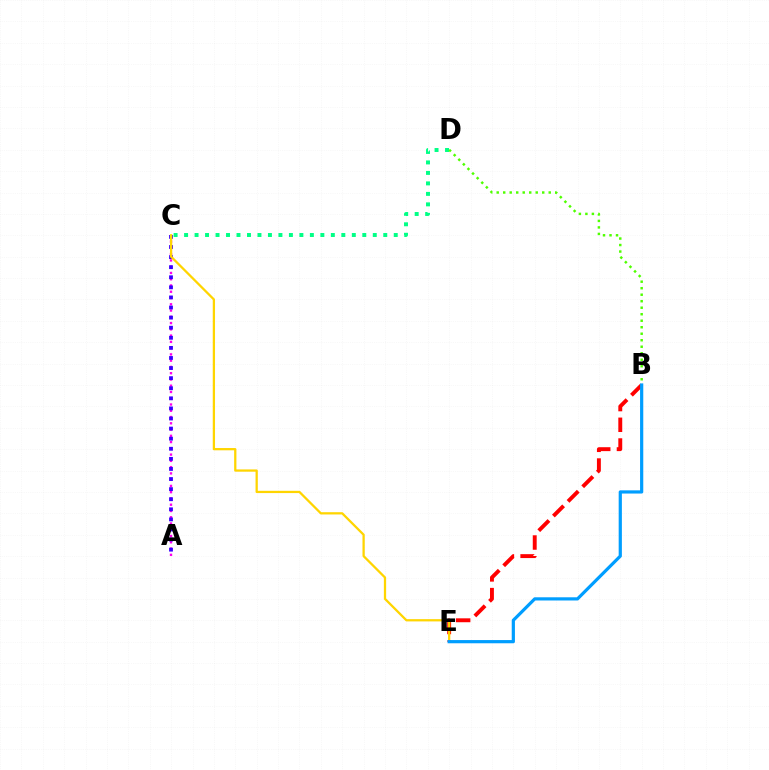{('C', 'D'): [{'color': '#00ff86', 'line_style': 'dotted', 'thickness': 2.85}], ('B', 'D'): [{'color': '#4fff00', 'line_style': 'dotted', 'thickness': 1.77}], ('A', 'C'): [{'color': '#ff00ed', 'line_style': 'dotted', 'thickness': 1.7}, {'color': '#3700ff', 'line_style': 'dotted', 'thickness': 2.74}], ('B', 'E'): [{'color': '#ff0000', 'line_style': 'dashed', 'thickness': 2.81}, {'color': '#009eff', 'line_style': 'solid', 'thickness': 2.31}], ('C', 'E'): [{'color': '#ffd500', 'line_style': 'solid', 'thickness': 1.63}]}